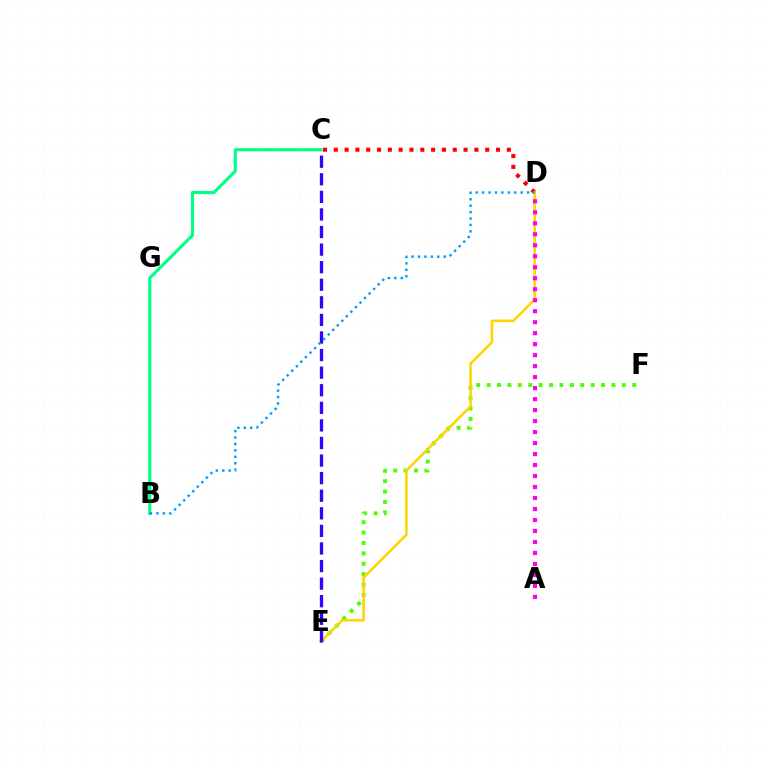{('C', 'D'): [{'color': '#ff0000', 'line_style': 'dotted', 'thickness': 2.94}], ('E', 'F'): [{'color': '#4fff00', 'line_style': 'dotted', 'thickness': 2.83}], ('D', 'E'): [{'color': '#ffd500', 'line_style': 'solid', 'thickness': 1.85}], ('A', 'D'): [{'color': '#ff00ed', 'line_style': 'dotted', 'thickness': 2.99}], ('B', 'C'): [{'color': '#00ff86', 'line_style': 'solid', 'thickness': 2.26}], ('C', 'E'): [{'color': '#3700ff', 'line_style': 'dashed', 'thickness': 2.39}], ('B', 'D'): [{'color': '#009eff', 'line_style': 'dotted', 'thickness': 1.75}]}